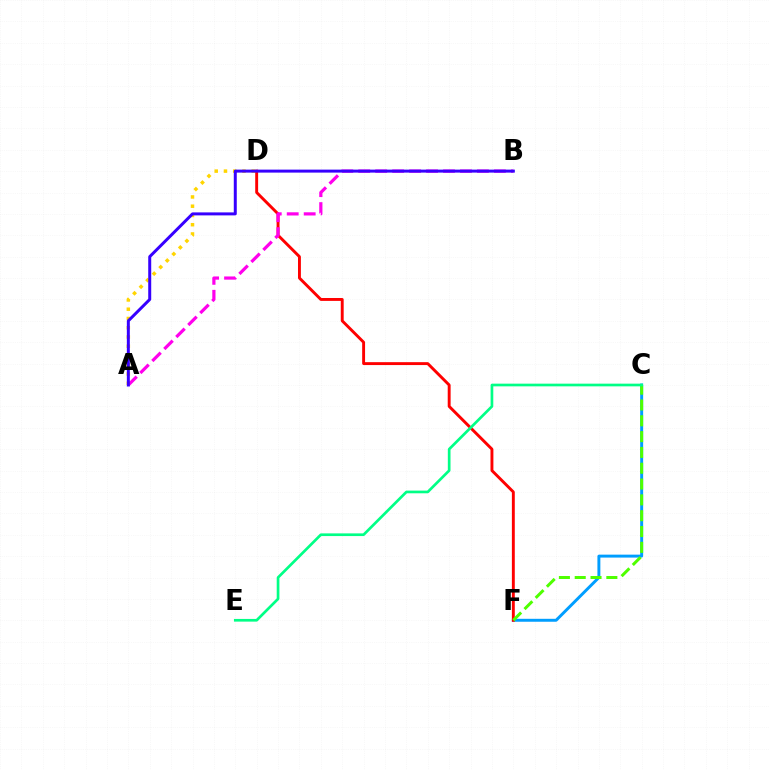{('A', 'D'): [{'color': '#ffd500', 'line_style': 'dotted', 'thickness': 2.51}], ('C', 'F'): [{'color': '#009eff', 'line_style': 'solid', 'thickness': 2.12}, {'color': '#4fff00', 'line_style': 'dashed', 'thickness': 2.15}], ('D', 'F'): [{'color': '#ff0000', 'line_style': 'solid', 'thickness': 2.09}], ('A', 'B'): [{'color': '#ff00ed', 'line_style': 'dashed', 'thickness': 2.3}, {'color': '#3700ff', 'line_style': 'solid', 'thickness': 2.15}], ('C', 'E'): [{'color': '#00ff86', 'line_style': 'solid', 'thickness': 1.94}]}